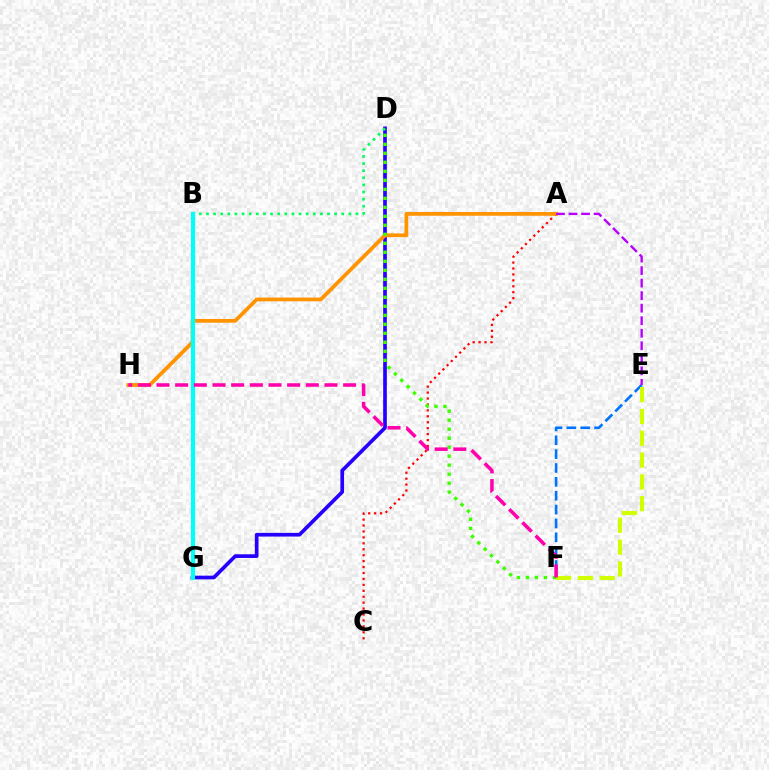{('E', 'F'): [{'color': '#0074ff', 'line_style': 'dashed', 'thickness': 1.88}, {'color': '#d1ff00', 'line_style': 'dashed', 'thickness': 2.96}], ('D', 'G'): [{'color': '#2500ff', 'line_style': 'solid', 'thickness': 2.64}], ('B', 'D'): [{'color': '#00ff5c', 'line_style': 'dotted', 'thickness': 1.93}], ('A', 'C'): [{'color': '#ff0000', 'line_style': 'dotted', 'thickness': 1.61}], ('A', 'H'): [{'color': '#ff9400', 'line_style': 'solid', 'thickness': 2.71}], ('D', 'F'): [{'color': '#3dff00', 'line_style': 'dotted', 'thickness': 2.44}], ('B', 'G'): [{'color': '#00fff6', 'line_style': 'solid', 'thickness': 2.98}], ('F', 'H'): [{'color': '#ff00ac', 'line_style': 'dashed', 'thickness': 2.54}], ('A', 'E'): [{'color': '#b900ff', 'line_style': 'dashed', 'thickness': 1.7}]}